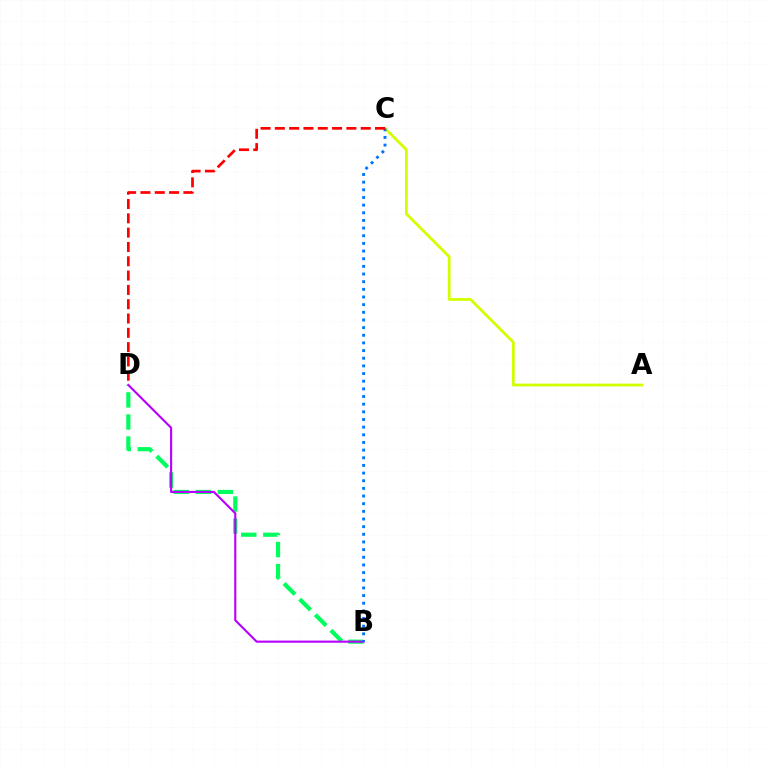{('B', 'D'): [{'color': '#00ff5c', 'line_style': 'dashed', 'thickness': 3.0}, {'color': '#b900ff', 'line_style': 'solid', 'thickness': 1.53}], ('A', 'C'): [{'color': '#d1ff00', 'line_style': 'solid', 'thickness': 1.99}], ('B', 'C'): [{'color': '#0074ff', 'line_style': 'dotted', 'thickness': 2.08}], ('C', 'D'): [{'color': '#ff0000', 'line_style': 'dashed', 'thickness': 1.94}]}